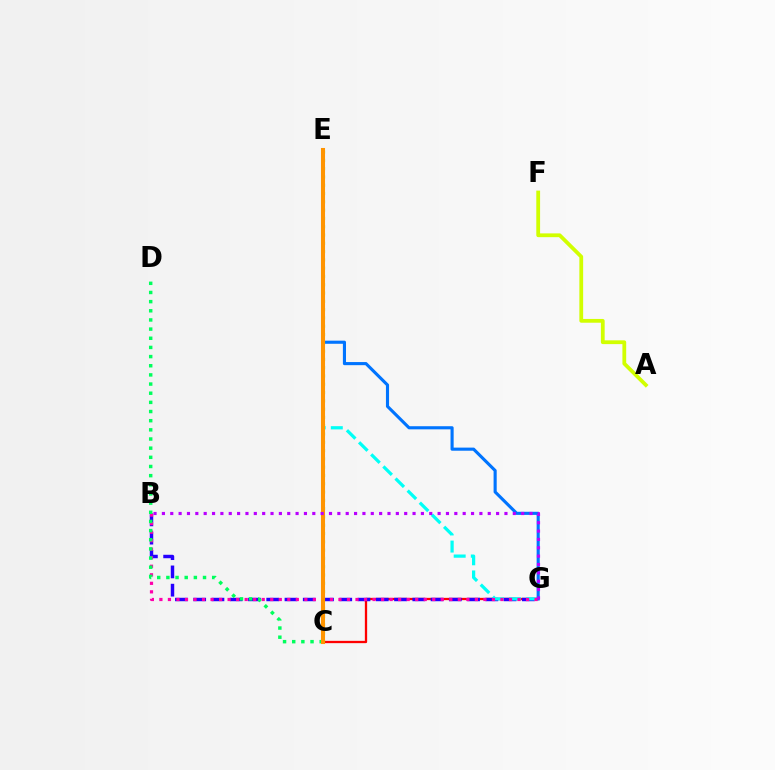{('C', 'G'): [{'color': '#ff0000', 'line_style': 'solid', 'thickness': 1.65}], ('B', 'G'): [{'color': '#2500ff', 'line_style': 'dashed', 'thickness': 2.48}, {'color': '#ff00ac', 'line_style': 'dotted', 'thickness': 2.32}, {'color': '#b900ff', 'line_style': 'dotted', 'thickness': 2.27}], ('E', 'G'): [{'color': '#00fff6', 'line_style': 'dashed', 'thickness': 2.33}, {'color': '#0074ff', 'line_style': 'solid', 'thickness': 2.24}], ('A', 'F'): [{'color': '#d1ff00', 'line_style': 'solid', 'thickness': 2.72}], ('C', 'E'): [{'color': '#3dff00', 'line_style': 'dotted', 'thickness': 2.25}, {'color': '#ff9400', 'line_style': 'solid', 'thickness': 2.92}], ('C', 'D'): [{'color': '#00ff5c', 'line_style': 'dotted', 'thickness': 2.49}]}